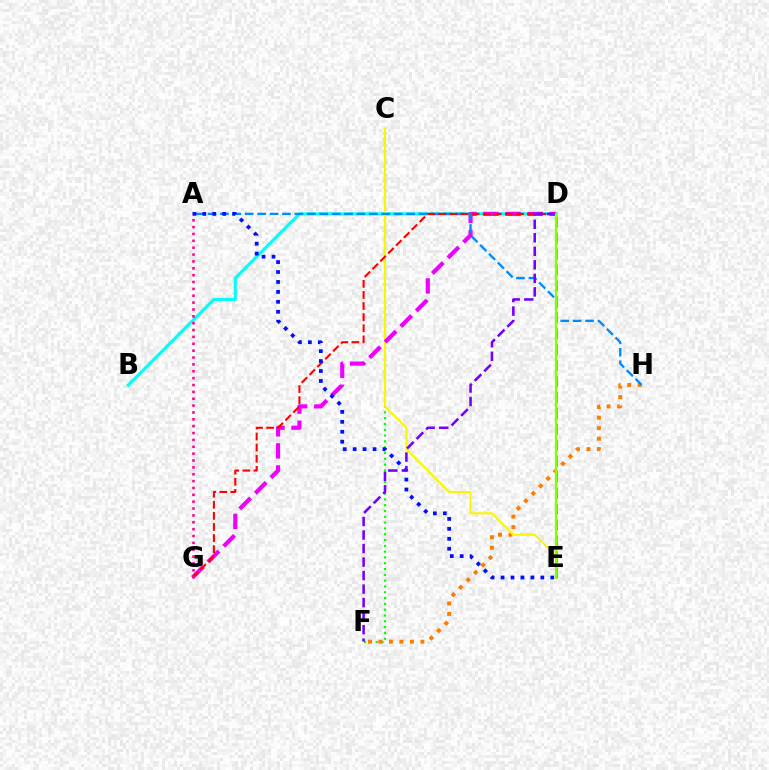{('C', 'F'): [{'color': '#08ff00', 'line_style': 'dotted', 'thickness': 1.58}], ('F', 'H'): [{'color': '#ff7c00', 'line_style': 'dotted', 'thickness': 2.85}], ('B', 'D'): [{'color': '#00fff6', 'line_style': 'solid', 'thickness': 2.21}], ('C', 'E'): [{'color': '#fcf500', 'line_style': 'solid', 'thickness': 1.52}], ('D', 'G'): [{'color': '#ee00ff', 'line_style': 'dashed', 'thickness': 3.0}, {'color': '#ff0000', 'line_style': 'dashed', 'thickness': 1.51}], ('A', 'H'): [{'color': '#008cff', 'line_style': 'dashed', 'thickness': 1.69}], ('D', 'E'): [{'color': '#00ff74', 'line_style': 'dashed', 'thickness': 2.17}, {'color': '#84ff00', 'line_style': 'solid', 'thickness': 1.61}], ('A', 'E'): [{'color': '#0010ff', 'line_style': 'dotted', 'thickness': 2.7}], ('D', 'F'): [{'color': '#7200ff', 'line_style': 'dashed', 'thickness': 1.84}], ('A', 'G'): [{'color': '#ff0094', 'line_style': 'dotted', 'thickness': 1.87}]}